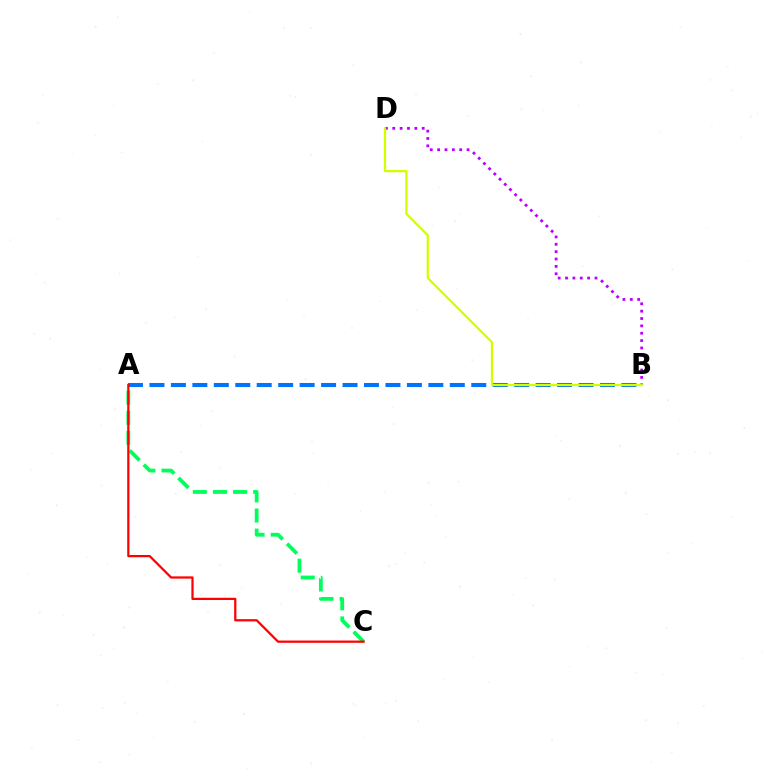{('A', 'C'): [{'color': '#00ff5c', 'line_style': 'dashed', 'thickness': 2.73}, {'color': '#ff0000', 'line_style': 'solid', 'thickness': 1.61}], ('B', 'D'): [{'color': '#b900ff', 'line_style': 'dotted', 'thickness': 2.0}, {'color': '#d1ff00', 'line_style': 'solid', 'thickness': 1.62}], ('A', 'B'): [{'color': '#0074ff', 'line_style': 'dashed', 'thickness': 2.91}]}